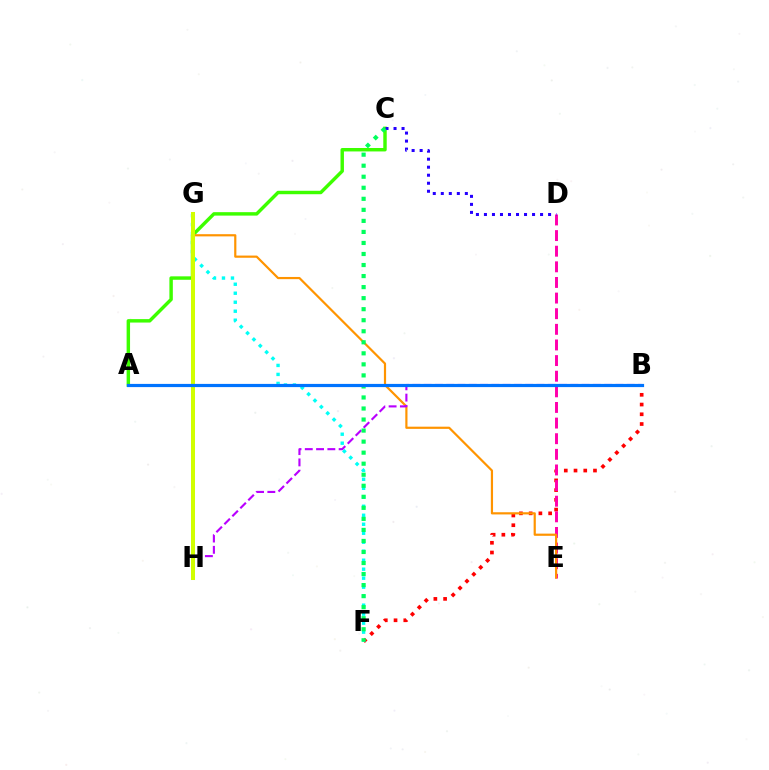{('B', 'F'): [{'color': '#ff0000', 'line_style': 'dotted', 'thickness': 2.65}], ('F', 'G'): [{'color': '#00fff6', 'line_style': 'dotted', 'thickness': 2.44}], ('A', 'C'): [{'color': '#3dff00', 'line_style': 'solid', 'thickness': 2.48}], ('D', 'E'): [{'color': '#ff00ac', 'line_style': 'dashed', 'thickness': 2.12}], ('C', 'D'): [{'color': '#2500ff', 'line_style': 'dotted', 'thickness': 2.18}], ('E', 'G'): [{'color': '#ff9400', 'line_style': 'solid', 'thickness': 1.58}], ('B', 'H'): [{'color': '#b900ff', 'line_style': 'dashed', 'thickness': 1.53}], ('G', 'H'): [{'color': '#d1ff00', 'line_style': 'solid', 'thickness': 2.89}], ('C', 'F'): [{'color': '#00ff5c', 'line_style': 'dotted', 'thickness': 3.0}], ('A', 'B'): [{'color': '#0074ff', 'line_style': 'solid', 'thickness': 2.3}]}